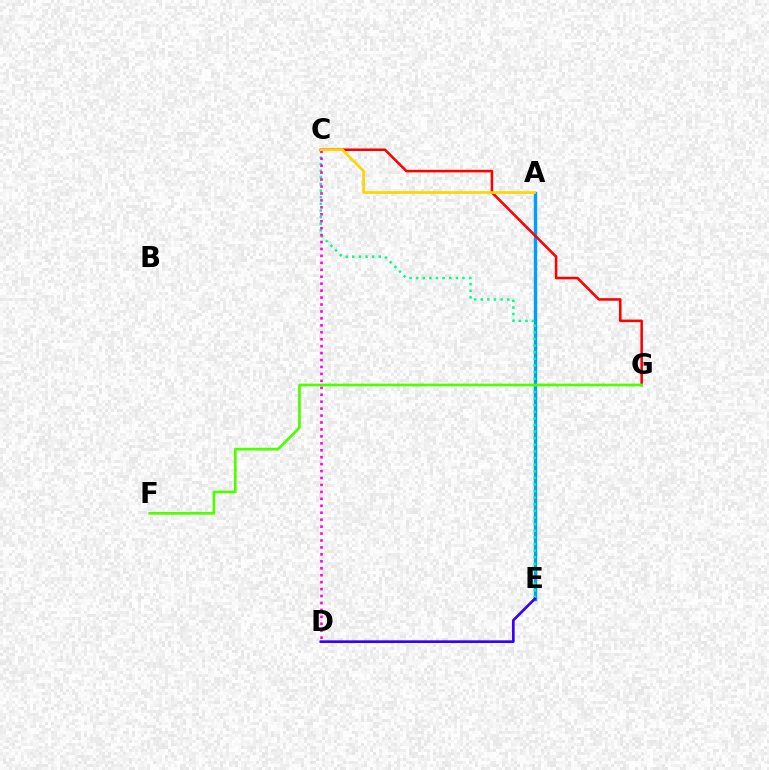{('A', 'E'): [{'color': '#009eff', 'line_style': 'solid', 'thickness': 2.46}], ('C', 'E'): [{'color': '#00ff86', 'line_style': 'dotted', 'thickness': 1.8}], ('C', 'G'): [{'color': '#ff0000', 'line_style': 'solid', 'thickness': 1.84}], ('C', 'D'): [{'color': '#ff00ed', 'line_style': 'dotted', 'thickness': 1.89}], ('D', 'E'): [{'color': '#3700ff', 'line_style': 'solid', 'thickness': 1.93}], ('F', 'G'): [{'color': '#4fff00', 'line_style': 'solid', 'thickness': 1.95}], ('A', 'C'): [{'color': '#ffd500', 'line_style': 'solid', 'thickness': 1.93}]}